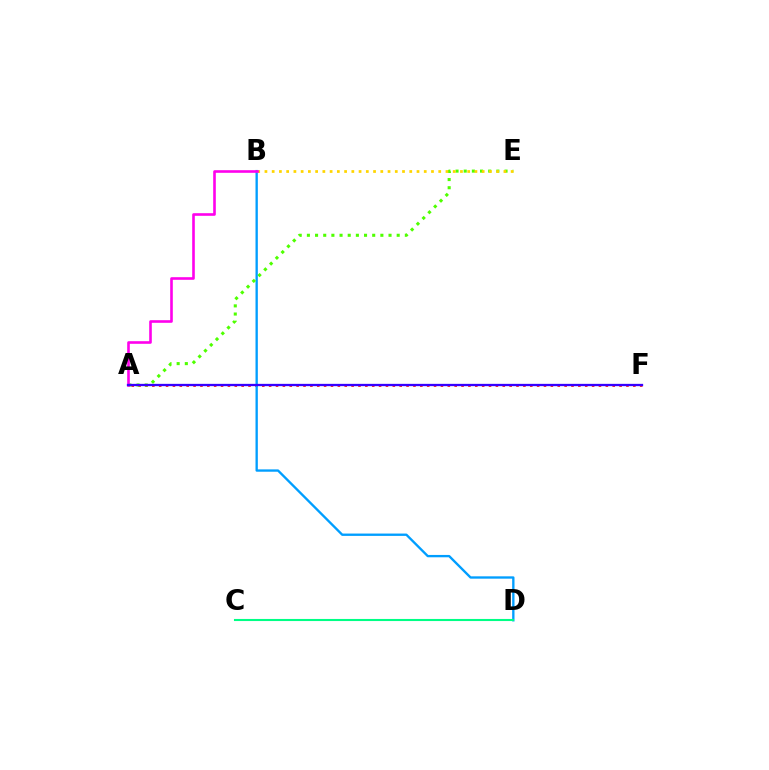{('A', 'F'): [{'color': '#ff0000', 'line_style': 'dotted', 'thickness': 1.87}, {'color': '#3700ff', 'line_style': 'solid', 'thickness': 1.65}], ('B', 'D'): [{'color': '#009eff', 'line_style': 'solid', 'thickness': 1.69}], ('A', 'E'): [{'color': '#4fff00', 'line_style': 'dotted', 'thickness': 2.22}], ('C', 'D'): [{'color': '#00ff86', 'line_style': 'solid', 'thickness': 1.5}], ('B', 'E'): [{'color': '#ffd500', 'line_style': 'dotted', 'thickness': 1.97}], ('A', 'B'): [{'color': '#ff00ed', 'line_style': 'solid', 'thickness': 1.89}]}